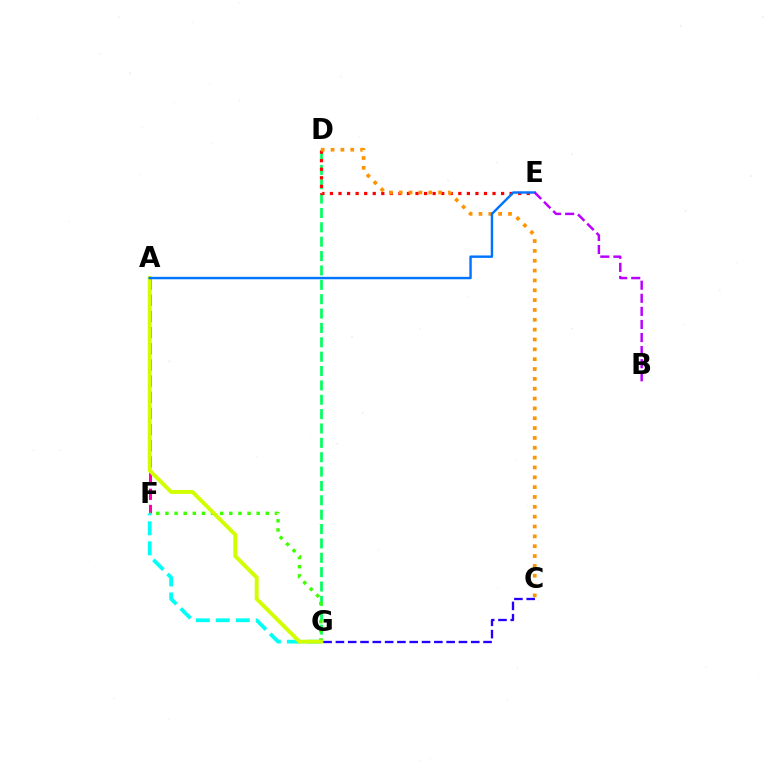{('A', 'F'): [{'color': '#ff00ac', 'line_style': 'dashed', 'thickness': 2.2}], ('D', 'G'): [{'color': '#00ff5c', 'line_style': 'dashed', 'thickness': 1.95}], ('F', 'G'): [{'color': '#3dff00', 'line_style': 'dotted', 'thickness': 2.48}, {'color': '#00fff6', 'line_style': 'dashed', 'thickness': 2.72}], ('D', 'E'): [{'color': '#ff0000', 'line_style': 'dotted', 'thickness': 2.32}], ('C', 'D'): [{'color': '#ff9400', 'line_style': 'dotted', 'thickness': 2.67}], ('A', 'G'): [{'color': '#d1ff00', 'line_style': 'solid', 'thickness': 2.82}], ('A', 'E'): [{'color': '#0074ff', 'line_style': 'solid', 'thickness': 1.75}], ('B', 'E'): [{'color': '#b900ff', 'line_style': 'dashed', 'thickness': 1.78}], ('C', 'G'): [{'color': '#2500ff', 'line_style': 'dashed', 'thickness': 1.67}]}